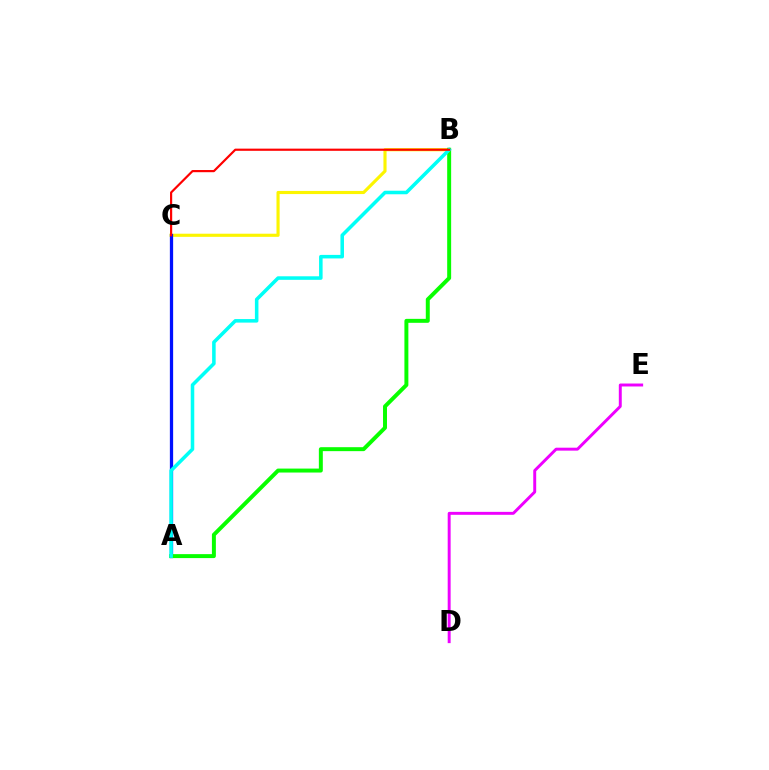{('D', 'E'): [{'color': '#ee00ff', 'line_style': 'solid', 'thickness': 2.12}], ('B', 'C'): [{'color': '#fcf500', 'line_style': 'solid', 'thickness': 2.26}, {'color': '#ff0000', 'line_style': 'solid', 'thickness': 1.57}], ('A', 'C'): [{'color': '#0010ff', 'line_style': 'solid', 'thickness': 2.35}], ('A', 'B'): [{'color': '#08ff00', 'line_style': 'solid', 'thickness': 2.85}, {'color': '#00fff6', 'line_style': 'solid', 'thickness': 2.55}]}